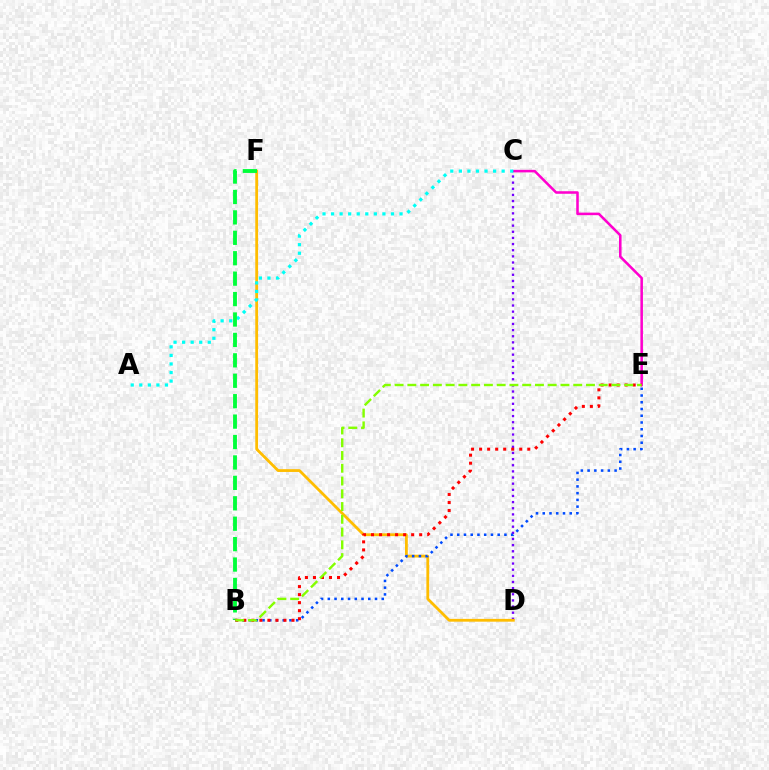{('C', 'E'): [{'color': '#ff00cf', 'line_style': 'solid', 'thickness': 1.84}], ('C', 'D'): [{'color': '#7200ff', 'line_style': 'dotted', 'thickness': 1.67}], ('D', 'F'): [{'color': '#ffbd00', 'line_style': 'solid', 'thickness': 2.01}], ('A', 'C'): [{'color': '#00fff6', 'line_style': 'dotted', 'thickness': 2.33}], ('B', 'F'): [{'color': '#00ff39', 'line_style': 'dashed', 'thickness': 2.77}], ('B', 'E'): [{'color': '#004bff', 'line_style': 'dotted', 'thickness': 1.83}, {'color': '#ff0000', 'line_style': 'dotted', 'thickness': 2.18}, {'color': '#84ff00', 'line_style': 'dashed', 'thickness': 1.73}]}